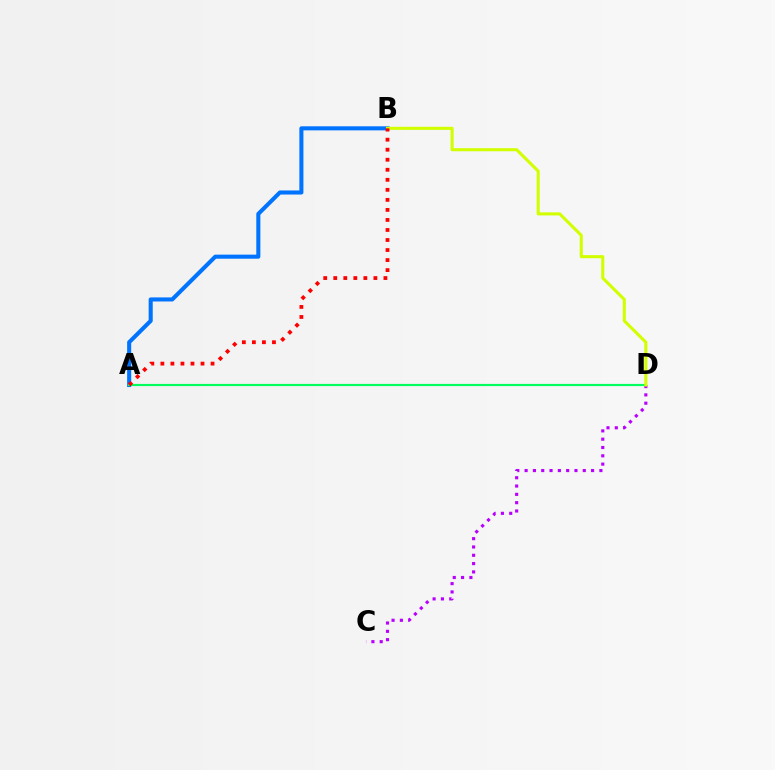{('C', 'D'): [{'color': '#b900ff', 'line_style': 'dotted', 'thickness': 2.26}], ('A', 'B'): [{'color': '#0074ff', 'line_style': 'solid', 'thickness': 2.93}, {'color': '#ff0000', 'line_style': 'dotted', 'thickness': 2.73}], ('A', 'D'): [{'color': '#00ff5c', 'line_style': 'solid', 'thickness': 1.56}], ('B', 'D'): [{'color': '#d1ff00', 'line_style': 'solid', 'thickness': 2.21}]}